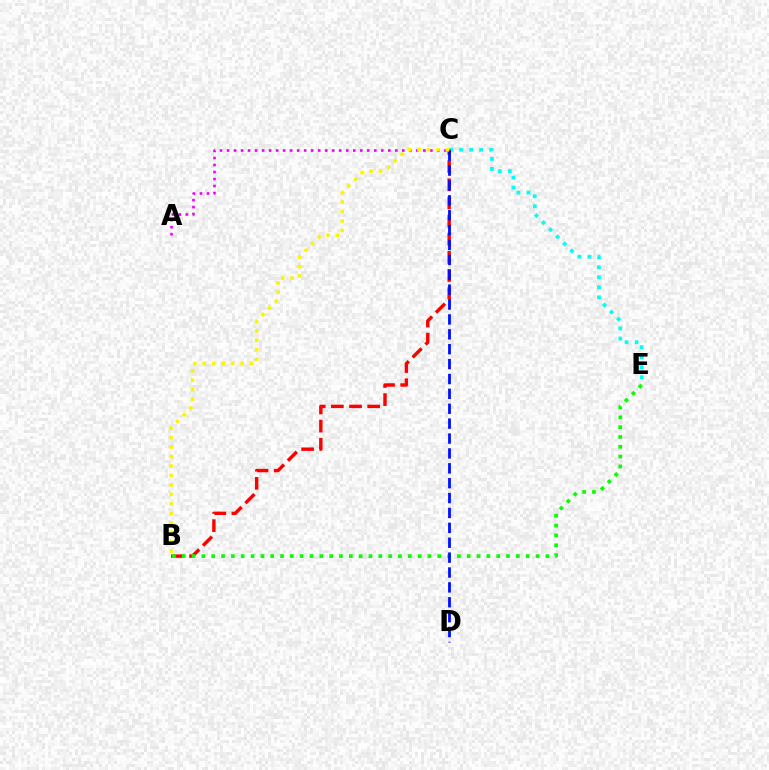{('C', 'E'): [{'color': '#00fff6', 'line_style': 'dotted', 'thickness': 2.72}], ('B', 'C'): [{'color': '#ff0000', 'line_style': 'dashed', 'thickness': 2.46}, {'color': '#fcf500', 'line_style': 'dotted', 'thickness': 2.57}], ('B', 'E'): [{'color': '#08ff00', 'line_style': 'dotted', 'thickness': 2.67}], ('C', 'D'): [{'color': '#0010ff', 'line_style': 'dashed', 'thickness': 2.02}], ('A', 'C'): [{'color': '#ee00ff', 'line_style': 'dotted', 'thickness': 1.9}]}